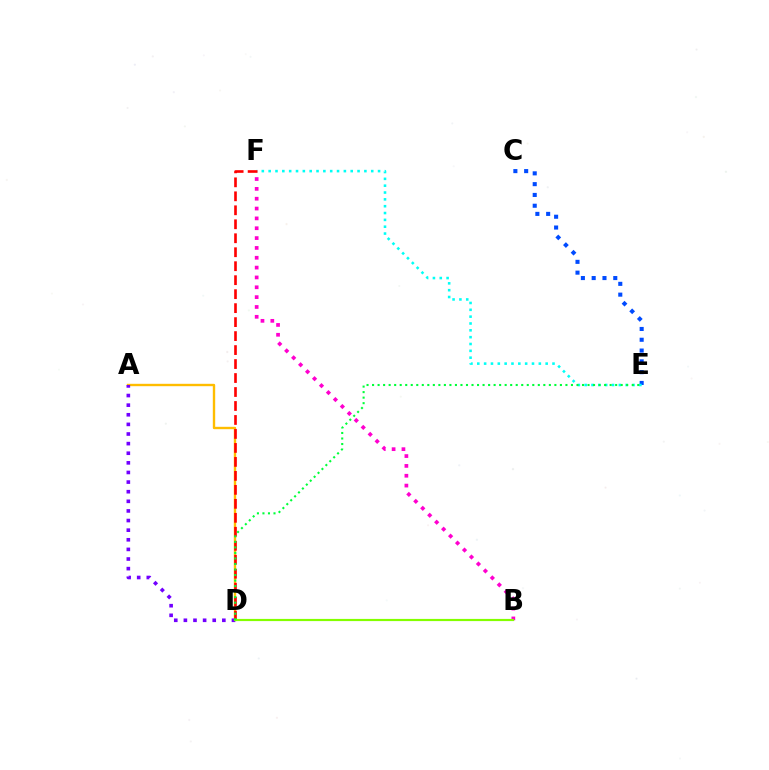{('A', 'D'): [{'color': '#ffbd00', 'line_style': 'solid', 'thickness': 1.72}, {'color': '#7200ff', 'line_style': 'dotted', 'thickness': 2.61}], ('C', 'E'): [{'color': '#004bff', 'line_style': 'dotted', 'thickness': 2.93}], ('B', 'F'): [{'color': '#ff00cf', 'line_style': 'dotted', 'thickness': 2.67}], ('E', 'F'): [{'color': '#00fff6', 'line_style': 'dotted', 'thickness': 1.86}], ('D', 'F'): [{'color': '#ff0000', 'line_style': 'dashed', 'thickness': 1.9}], ('B', 'D'): [{'color': '#84ff00', 'line_style': 'solid', 'thickness': 1.57}], ('D', 'E'): [{'color': '#00ff39', 'line_style': 'dotted', 'thickness': 1.5}]}